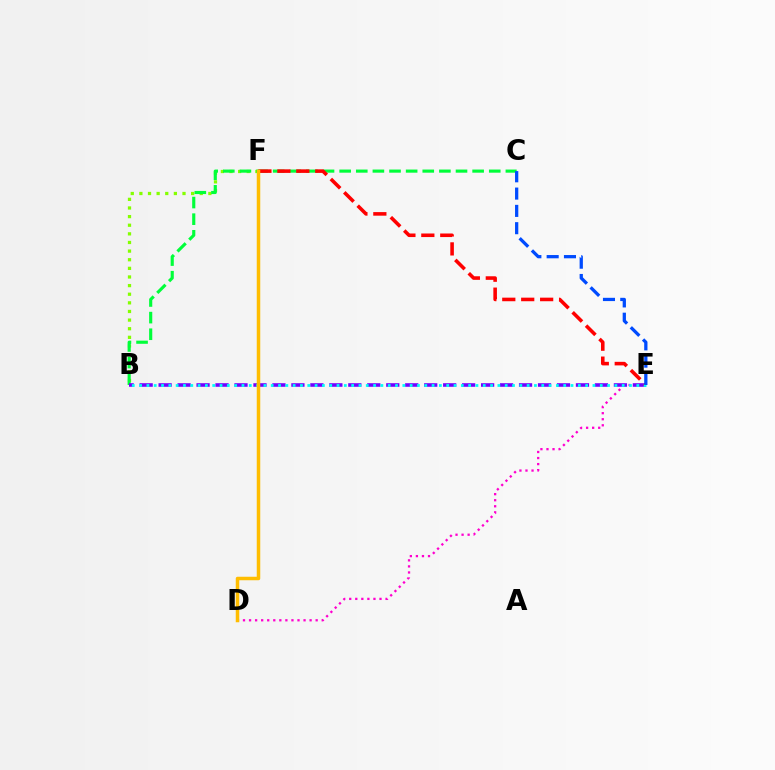{('D', 'E'): [{'color': '#ff00cf', 'line_style': 'dotted', 'thickness': 1.65}], ('B', 'F'): [{'color': '#84ff00', 'line_style': 'dotted', 'thickness': 2.34}], ('B', 'C'): [{'color': '#00ff39', 'line_style': 'dashed', 'thickness': 2.26}], ('B', 'E'): [{'color': '#7200ff', 'line_style': 'dashed', 'thickness': 2.58}, {'color': '#00fff6', 'line_style': 'dotted', 'thickness': 1.99}], ('E', 'F'): [{'color': '#ff0000', 'line_style': 'dashed', 'thickness': 2.57}], ('D', 'F'): [{'color': '#ffbd00', 'line_style': 'solid', 'thickness': 2.52}], ('C', 'E'): [{'color': '#004bff', 'line_style': 'dashed', 'thickness': 2.35}]}